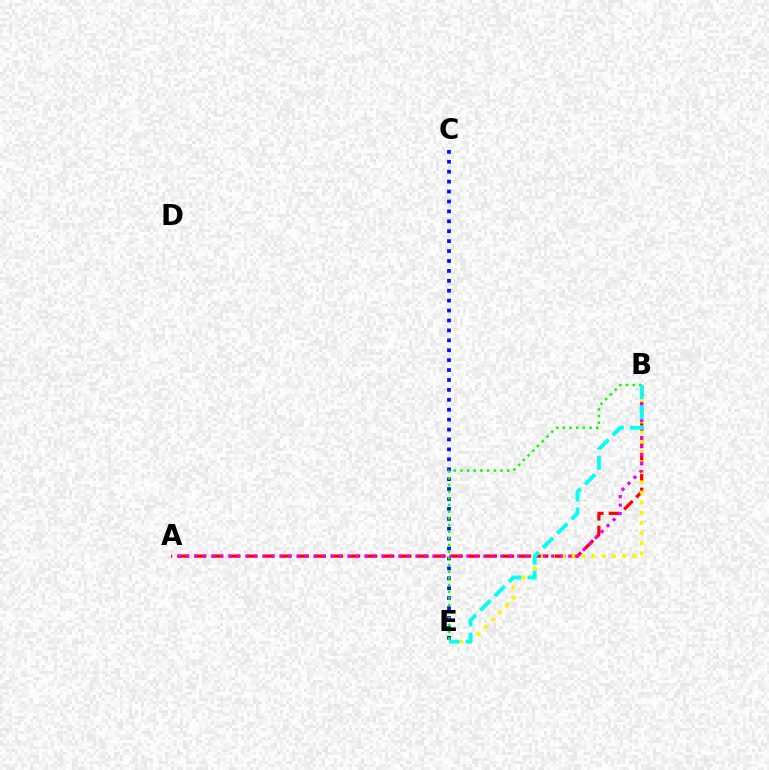{('C', 'E'): [{'color': '#0010ff', 'line_style': 'dotted', 'thickness': 2.69}], ('A', 'B'): [{'color': '#ff0000', 'line_style': 'dashed', 'thickness': 2.32}, {'color': '#ee00ff', 'line_style': 'dotted', 'thickness': 2.31}], ('B', 'E'): [{'color': '#fcf500', 'line_style': 'dotted', 'thickness': 2.76}, {'color': '#08ff00', 'line_style': 'dotted', 'thickness': 1.81}, {'color': '#00fff6', 'line_style': 'dashed', 'thickness': 2.75}]}